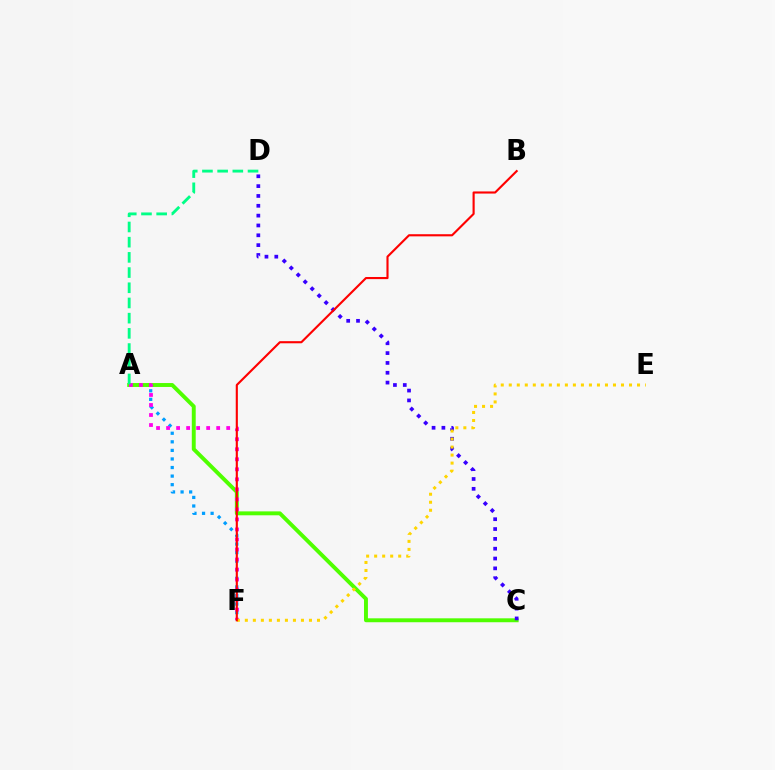{('A', 'F'): [{'color': '#009eff', 'line_style': 'dotted', 'thickness': 2.33}, {'color': '#ff00ed', 'line_style': 'dotted', 'thickness': 2.72}], ('A', 'C'): [{'color': '#4fff00', 'line_style': 'solid', 'thickness': 2.82}], ('C', 'D'): [{'color': '#3700ff', 'line_style': 'dotted', 'thickness': 2.67}], ('A', 'D'): [{'color': '#00ff86', 'line_style': 'dashed', 'thickness': 2.06}], ('E', 'F'): [{'color': '#ffd500', 'line_style': 'dotted', 'thickness': 2.18}], ('B', 'F'): [{'color': '#ff0000', 'line_style': 'solid', 'thickness': 1.53}]}